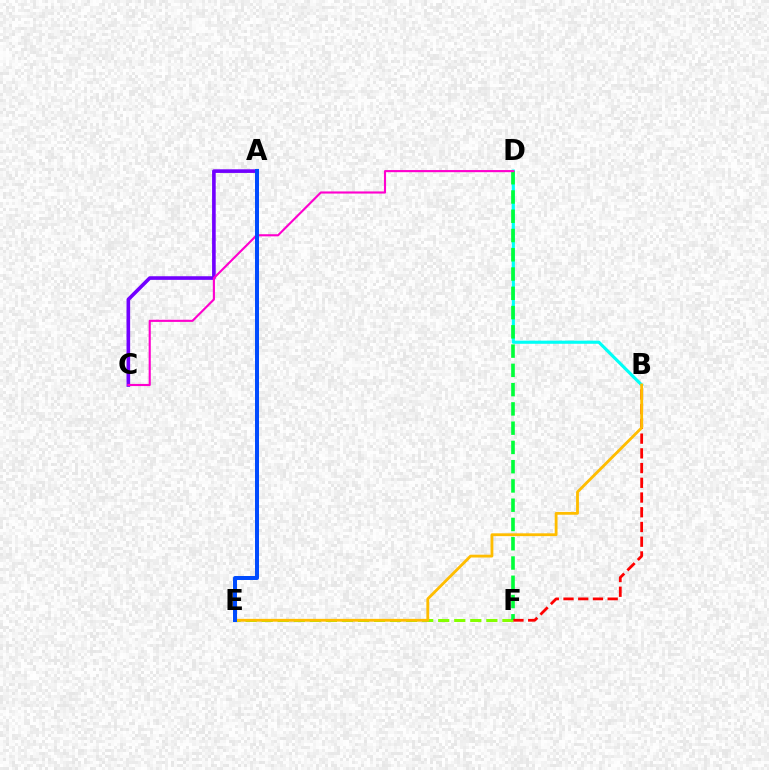{('A', 'C'): [{'color': '#7200ff', 'line_style': 'solid', 'thickness': 2.61}], ('B', 'D'): [{'color': '#00fff6', 'line_style': 'solid', 'thickness': 2.26}], ('E', 'F'): [{'color': '#84ff00', 'line_style': 'dashed', 'thickness': 2.18}], ('D', 'F'): [{'color': '#00ff39', 'line_style': 'dashed', 'thickness': 2.62}], ('C', 'D'): [{'color': '#ff00cf', 'line_style': 'solid', 'thickness': 1.54}], ('B', 'F'): [{'color': '#ff0000', 'line_style': 'dashed', 'thickness': 2.0}], ('B', 'E'): [{'color': '#ffbd00', 'line_style': 'solid', 'thickness': 2.03}], ('A', 'E'): [{'color': '#004bff', 'line_style': 'solid', 'thickness': 2.87}]}